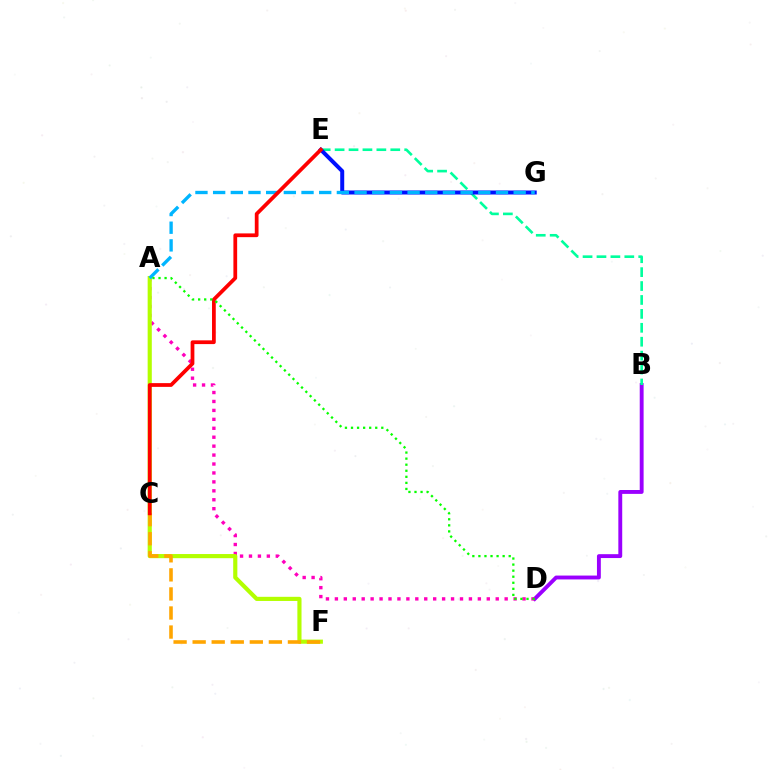{('B', 'D'): [{'color': '#9b00ff', 'line_style': 'solid', 'thickness': 2.79}], ('B', 'E'): [{'color': '#00ff9d', 'line_style': 'dashed', 'thickness': 1.89}], ('E', 'G'): [{'color': '#0010ff', 'line_style': 'solid', 'thickness': 2.87}], ('A', 'D'): [{'color': '#ff00bd', 'line_style': 'dotted', 'thickness': 2.43}, {'color': '#08ff00', 'line_style': 'dotted', 'thickness': 1.65}], ('A', 'F'): [{'color': '#b3ff00', 'line_style': 'solid', 'thickness': 2.99}], ('A', 'G'): [{'color': '#00b5ff', 'line_style': 'dashed', 'thickness': 2.4}], ('C', 'F'): [{'color': '#ffa500', 'line_style': 'dashed', 'thickness': 2.59}], ('C', 'E'): [{'color': '#ff0000', 'line_style': 'solid', 'thickness': 2.7}]}